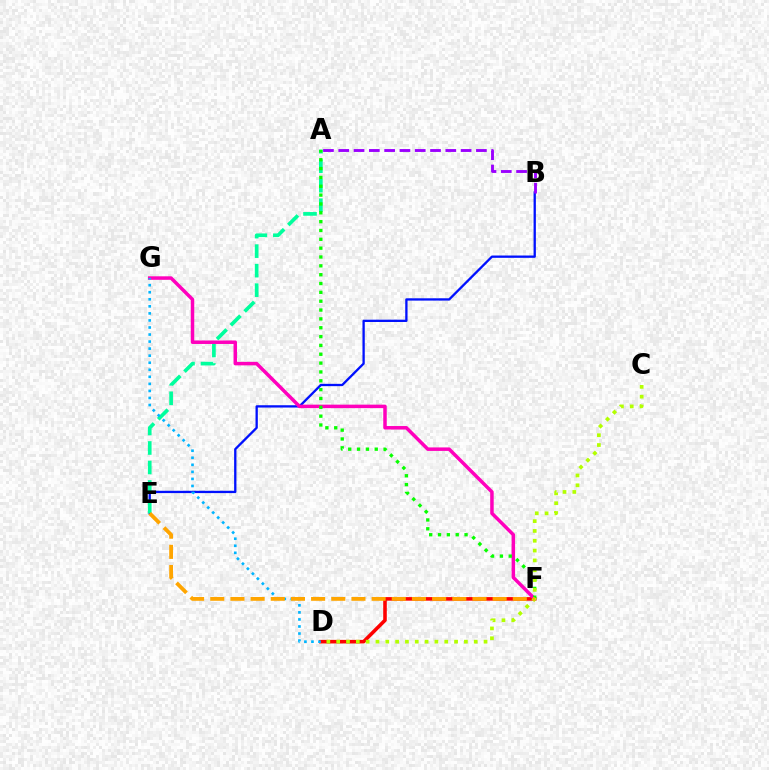{('B', 'E'): [{'color': '#0010ff', 'line_style': 'solid', 'thickness': 1.66}], ('D', 'F'): [{'color': '#ff0000', 'line_style': 'solid', 'thickness': 2.58}], ('A', 'E'): [{'color': '#00ff9d', 'line_style': 'dashed', 'thickness': 2.65}], ('F', 'G'): [{'color': '#ff00bd', 'line_style': 'solid', 'thickness': 2.51}], ('A', 'F'): [{'color': '#08ff00', 'line_style': 'dotted', 'thickness': 2.4}], ('A', 'B'): [{'color': '#9b00ff', 'line_style': 'dashed', 'thickness': 2.08}], ('C', 'D'): [{'color': '#b3ff00', 'line_style': 'dotted', 'thickness': 2.67}], ('D', 'G'): [{'color': '#00b5ff', 'line_style': 'dotted', 'thickness': 1.91}], ('E', 'F'): [{'color': '#ffa500', 'line_style': 'dashed', 'thickness': 2.74}]}